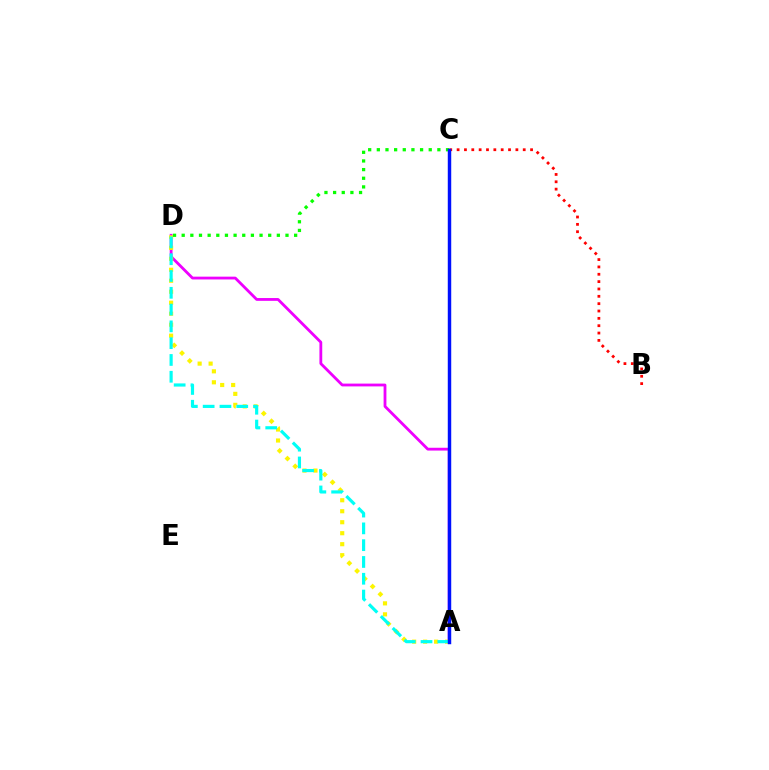{('B', 'C'): [{'color': '#ff0000', 'line_style': 'dotted', 'thickness': 2.0}], ('A', 'D'): [{'color': '#ee00ff', 'line_style': 'solid', 'thickness': 2.02}, {'color': '#fcf500', 'line_style': 'dotted', 'thickness': 2.98}, {'color': '#00fff6', 'line_style': 'dashed', 'thickness': 2.28}], ('C', 'D'): [{'color': '#08ff00', 'line_style': 'dotted', 'thickness': 2.35}], ('A', 'C'): [{'color': '#0010ff', 'line_style': 'solid', 'thickness': 2.48}]}